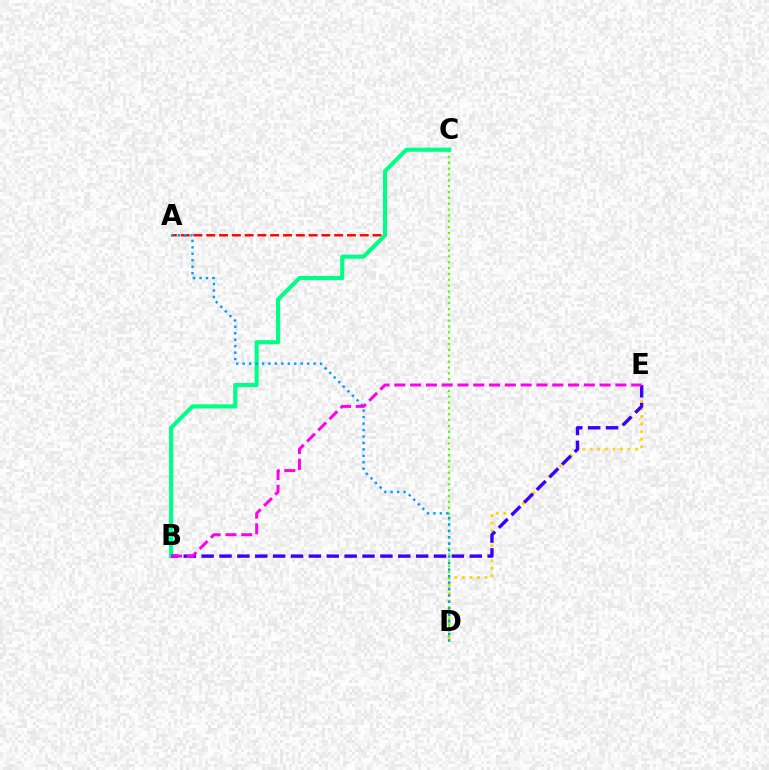{('D', 'E'): [{'color': '#ffd500', 'line_style': 'dotted', 'thickness': 2.05}], ('C', 'D'): [{'color': '#4fff00', 'line_style': 'dotted', 'thickness': 1.59}], ('A', 'C'): [{'color': '#ff0000', 'line_style': 'dashed', 'thickness': 1.74}], ('B', 'C'): [{'color': '#00ff86', 'line_style': 'solid', 'thickness': 2.96}], ('A', 'D'): [{'color': '#009eff', 'line_style': 'dotted', 'thickness': 1.75}], ('B', 'E'): [{'color': '#3700ff', 'line_style': 'dashed', 'thickness': 2.43}, {'color': '#ff00ed', 'line_style': 'dashed', 'thickness': 2.15}]}